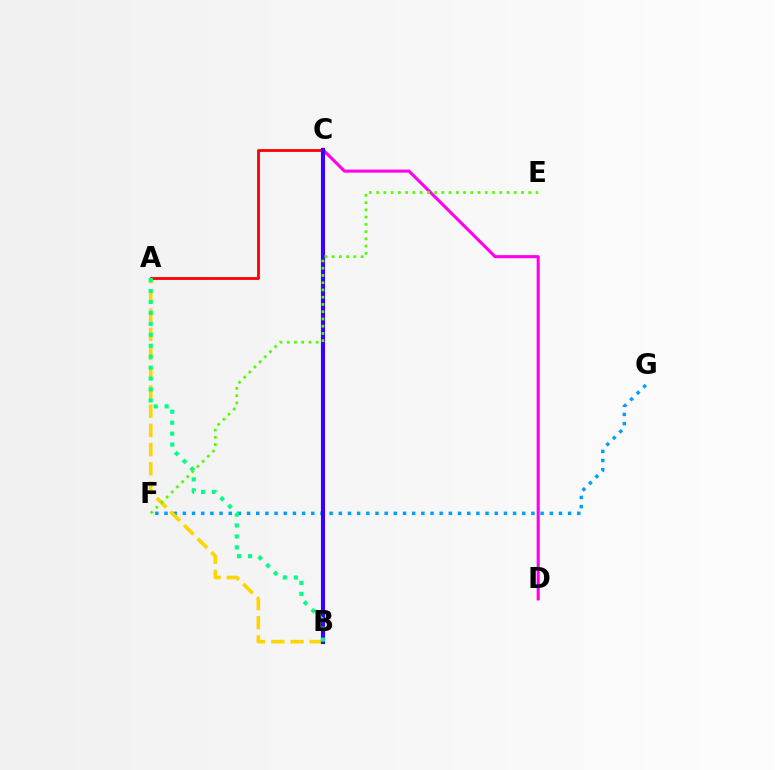{('F', 'G'): [{'color': '#009eff', 'line_style': 'dotted', 'thickness': 2.49}], ('A', 'C'): [{'color': '#ff0000', 'line_style': 'solid', 'thickness': 2.01}], ('C', 'D'): [{'color': '#ff00ed', 'line_style': 'solid', 'thickness': 2.22}], ('A', 'B'): [{'color': '#ffd500', 'line_style': 'dashed', 'thickness': 2.61}, {'color': '#00ff86', 'line_style': 'dotted', 'thickness': 2.97}], ('B', 'C'): [{'color': '#3700ff', 'line_style': 'solid', 'thickness': 2.97}], ('E', 'F'): [{'color': '#4fff00', 'line_style': 'dotted', 'thickness': 1.97}]}